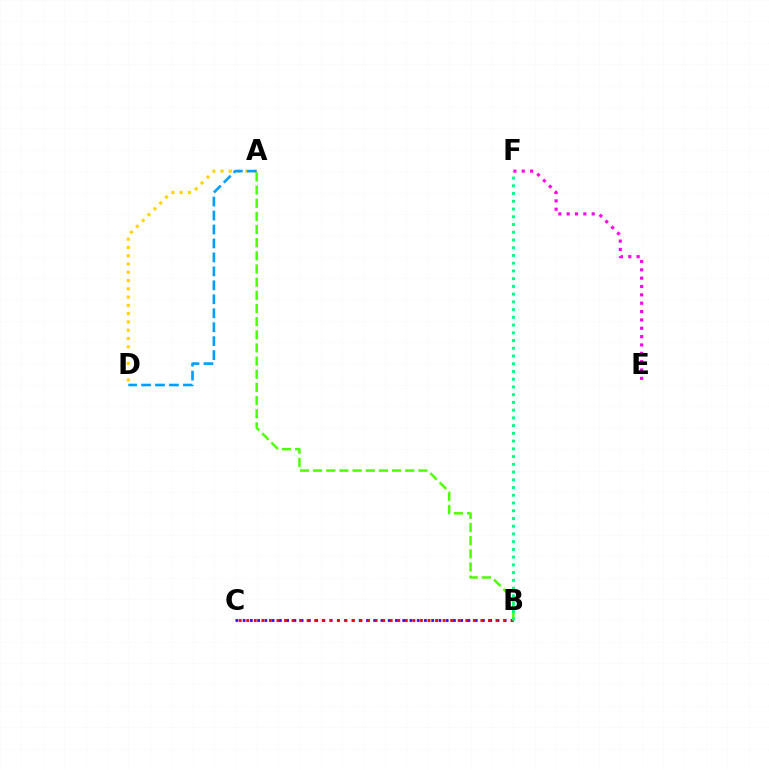{('B', 'C'): [{'color': '#3700ff', 'line_style': 'dotted', 'thickness': 1.97}, {'color': '#ff0000', 'line_style': 'dotted', 'thickness': 2.05}], ('A', 'D'): [{'color': '#ffd500', 'line_style': 'dotted', 'thickness': 2.25}, {'color': '#009eff', 'line_style': 'dashed', 'thickness': 1.9}], ('E', 'F'): [{'color': '#ff00ed', 'line_style': 'dotted', 'thickness': 2.27}], ('A', 'B'): [{'color': '#4fff00', 'line_style': 'dashed', 'thickness': 1.79}], ('B', 'F'): [{'color': '#00ff86', 'line_style': 'dotted', 'thickness': 2.1}]}